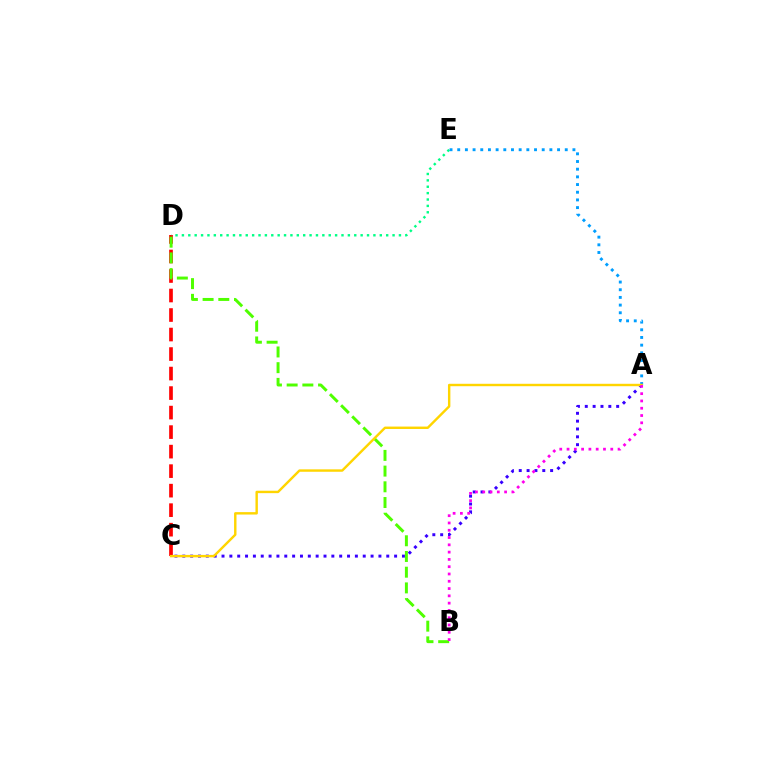{('C', 'D'): [{'color': '#ff0000', 'line_style': 'dashed', 'thickness': 2.65}], ('D', 'E'): [{'color': '#00ff86', 'line_style': 'dotted', 'thickness': 1.73}], ('A', 'C'): [{'color': '#3700ff', 'line_style': 'dotted', 'thickness': 2.13}, {'color': '#ffd500', 'line_style': 'solid', 'thickness': 1.74}], ('B', 'D'): [{'color': '#4fff00', 'line_style': 'dashed', 'thickness': 2.13}], ('A', 'E'): [{'color': '#009eff', 'line_style': 'dotted', 'thickness': 2.09}], ('A', 'B'): [{'color': '#ff00ed', 'line_style': 'dotted', 'thickness': 1.98}]}